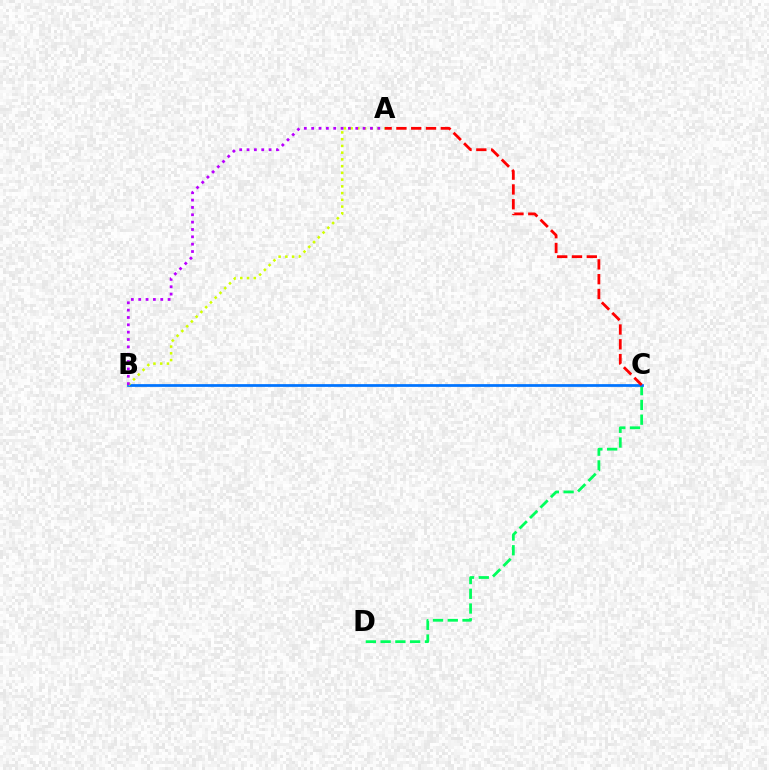{('C', 'D'): [{'color': '#00ff5c', 'line_style': 'dashed', 'thickness': 2.0}], ('B', 'C'): [{'color': '#0074ff', 'line_style': 'solid', 'thickness': 1.98}], ('A', 'B'): [{'color': '#d1ff00', 'line_style': 'dotted', 'thickness': 1.83}, {'color': '#b900ff', 'line_style': 'dotted', 'thickness': 2.0}], ('A', 'C'): [{'color': '#ff0000', 'line_style': 'dashed', 'thickness': 2.01}]}